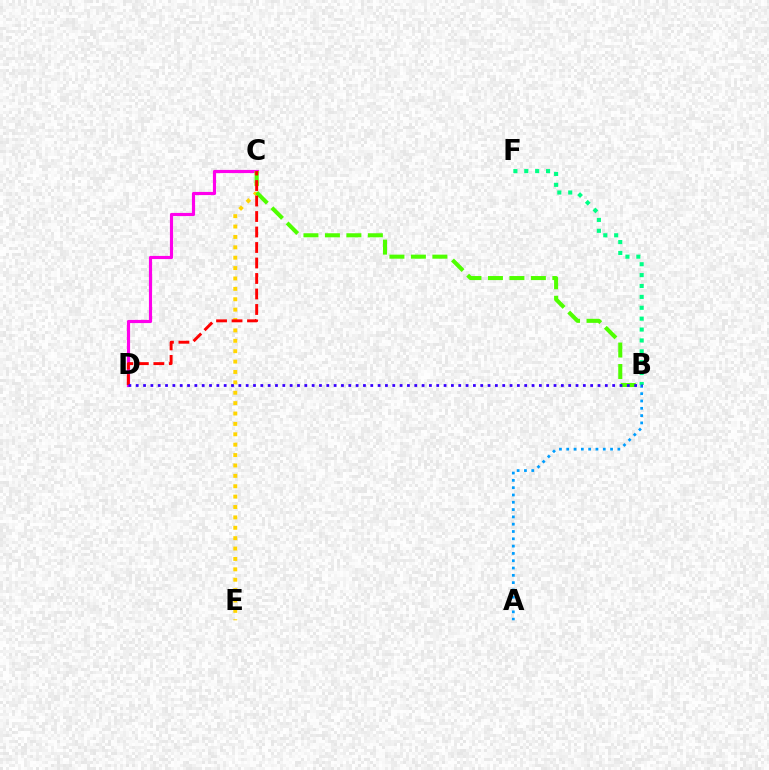{('B', 'F'): [{'color': '#00ff86', 'line_style': 'dotted', 'thickness': 2.96}], ('C', 'D'): [{'color': '#ff00ed', 'line_style': 'solid', 'thickness': 2.27}, {'color': '#ff0000', 'line_style': 'dashed', 'thickness': 2.1}], ('A', 'B'): [{'color': '#009eff', 'line_style': 'dotted', 'thickness': 1.98}], ('C', 'E'): [{'color': '#ffd500', 'line_style': 'dotted', 'thickness': 2.82}], ('B', 'C'): [{'color': '#4fff00', 'line_style': 'dashed', 'thickness': 2.92}], ('B', 'D'): [{'color': '#3700ff', 'line_style': 'dotted', 'thickness': 1.99}]}